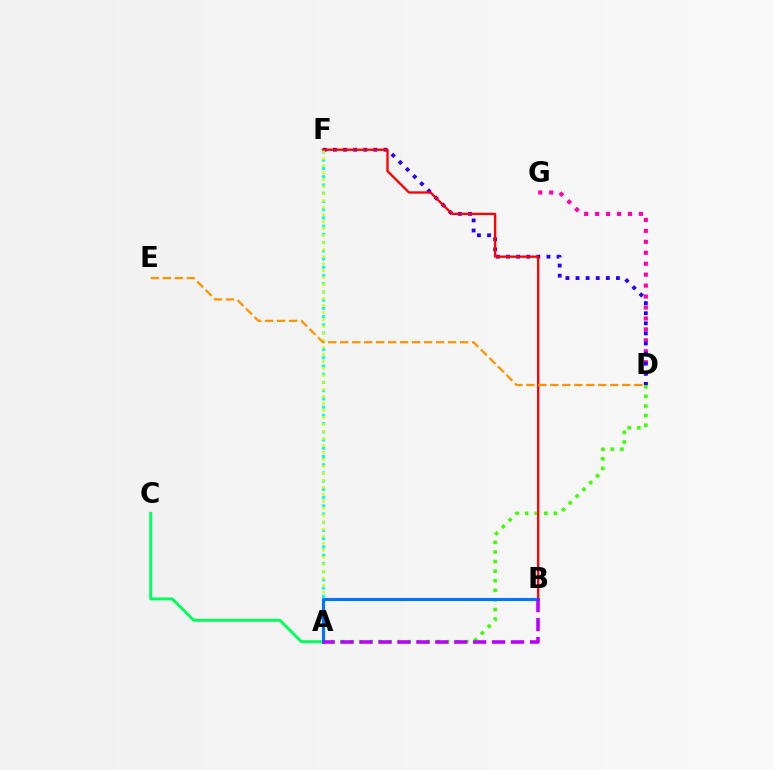{('A', 'F'): [{'color': '#00fff6', 'line_style': 'dotted', 'thickness': 2.24}, {'color': '#d1ff00', 'line_style': 'dotted', 'thickness': 1.9}], ('D', 'G'): [{'color': '#ff00ac', 'line_style': 'dotted', 'thickness': 2.97}], ('A', 'C'): [{'color': '#00ff5c', 'line_style': 'solid', 'thickness': 2.12}], ('D', 'F'): [{'color': '#2500ff', 'line_style': 'dotted', 'thickness': 2.74}], ('A', 'D'): [{'color': '#3dff00', 'line_style': 'dotted', 'thickness': 2.61}], ('B', 'F'): [{'color': '#ff0000', 'line_style': 'solid', 'thickness': 1.67}], ('A', 'B'): [{'color': '#0074ff', 'line_style': 'solid', 'thickness': 2.21}, {'color': '#b900ff', 'line_style': 'dashed', 'thickness': 2.57}], ('D', 'E'): [{'color': '#ff9400', 'line_style': 'dashed', 'thickness': 1.63}]}